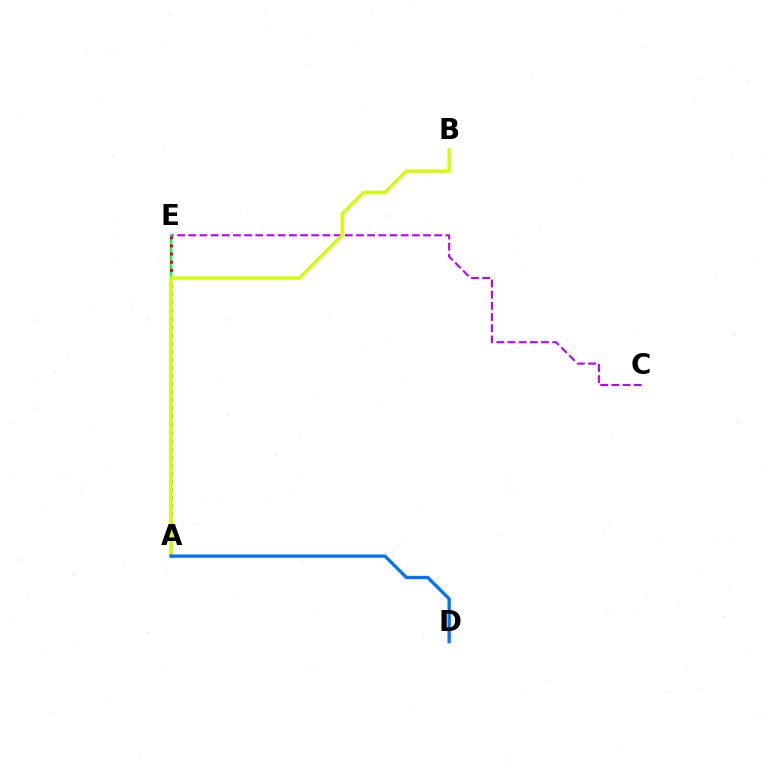{('C', 'E'): [{'color': '#b900ff', 'line_style': 'dashed', 'thickness': 1.52}], ('A', 'E'): [{'color': '#00ff5c', 'line_style': 'solid', 'thickness': 1.79}, {'color': '#ff0000', 'line_style': 'dotted', 'thickness': 2.21}], ('A', 'B'): [{'color': '#d1ff00', 'line_style': 'solid', 'thickness': 2.41}], ('A', 'D'): [{'color': '#0074ff', 'line_style': 'solid', 'thickness': 2.38}]}